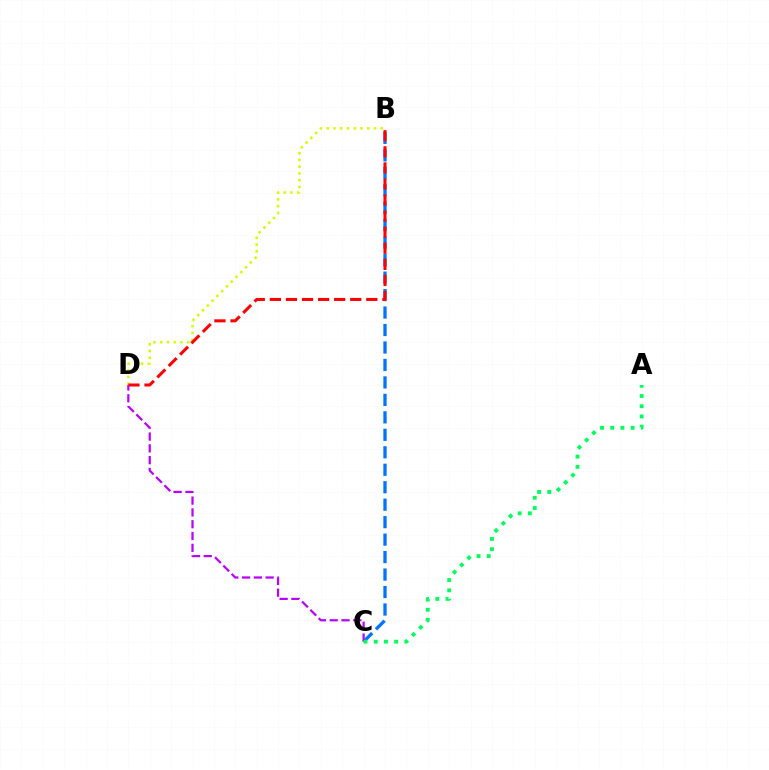{('B', 'D'): [{'color': '#d1ff00', 'line_style': 'dotted', 'thickness': 1.84}, {'color': '#ff0000', 'line_style': 'dashed', 'thickness': 2.18}], ('B', 'C'): [{'color': '#0074ff', 'line_style': 'dashed', 'thickness': 2.37}], ('C', 'D'): [{'color': '#b900ff', 'line_style': 'dashed', 'thickness': 1.6}], ('A', 'C'): [{'color': '#00ff5c', 'line_style': 'dotted', 'thickness': 2.77}]}